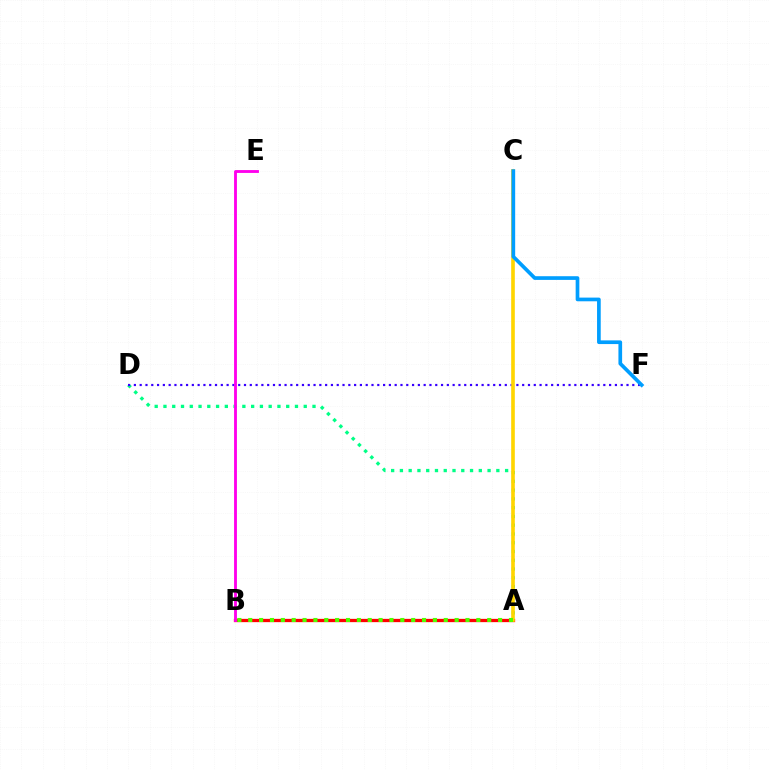{('A', 'D'): [{'color': '#00ff86', 'line_style': 'dotted', 'thickness': 2.38}], ('D', 'F'): [{'color': '#3700ff', 'line_style': 'dotted', 'thickness': 1.57}], ('A', 'B'): [{'color': '#ff0000', 'line_style': 'solid', 'thickness': 2.36}, {'color': '#4fff00', 'line_style': 'dotted', 'thickness': 2.95}], ('A', 'C'): [{'color': '#ffd500', 'line_style': 'solid', 'thickness': 2.62}], ('C', 'F'): [{'color': '#009eff', 'line_style': 'solid', 'thickness': 2.65}], ('B', 'E'): [{'color': '#ff00ed', 'line_style': 'solid', 'thickness': 2.05}]}